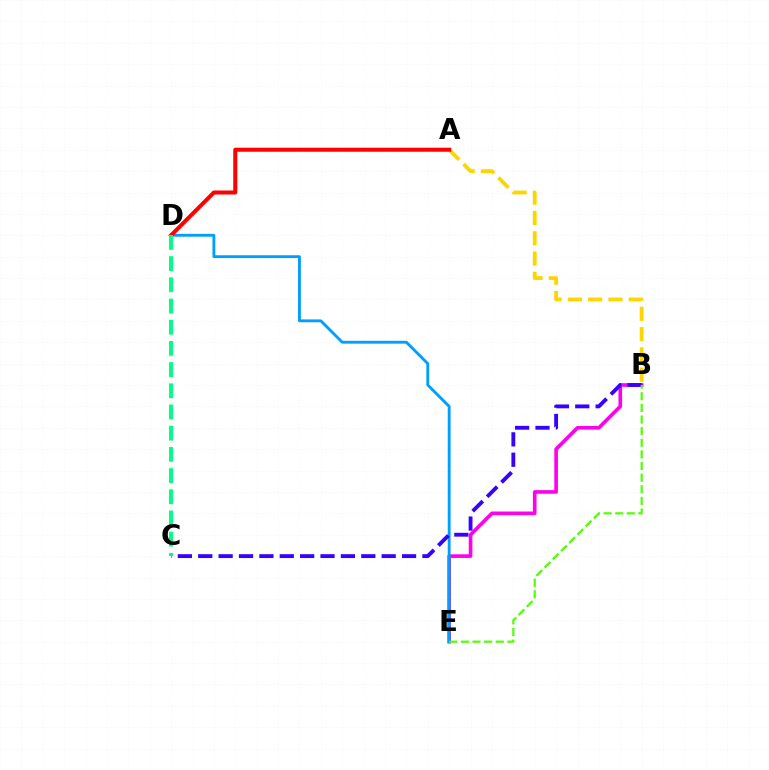{('A', 'B'): [{'color': '#ffd500', 'line_style': 'dashed', 'thickness': 2.75}], ('B', 'E'): [{'color': '#ff00ed', 'line_style': 'solid', 'thickness': 2.62}, {'color': '#4fff00', 'line_style': 'dashed', 'thickness': 1.58}], ('D', 'E'): [{'color': '#009eff', 'line_style': 'solid', 'thickness': 2.05}], ('B', 'C'): [{'color': '#3700ff', 'line_style': 'dashed', 'thickness': 2.77}], ('A', 'D'): [{'color': '#ff0000', 'line_style': 'solid', 'thickness': 2.91}], ('C', 'D'): [{'color': '#00ff86', 'line_style': 'dashed', 'thickness': 2.88}]}